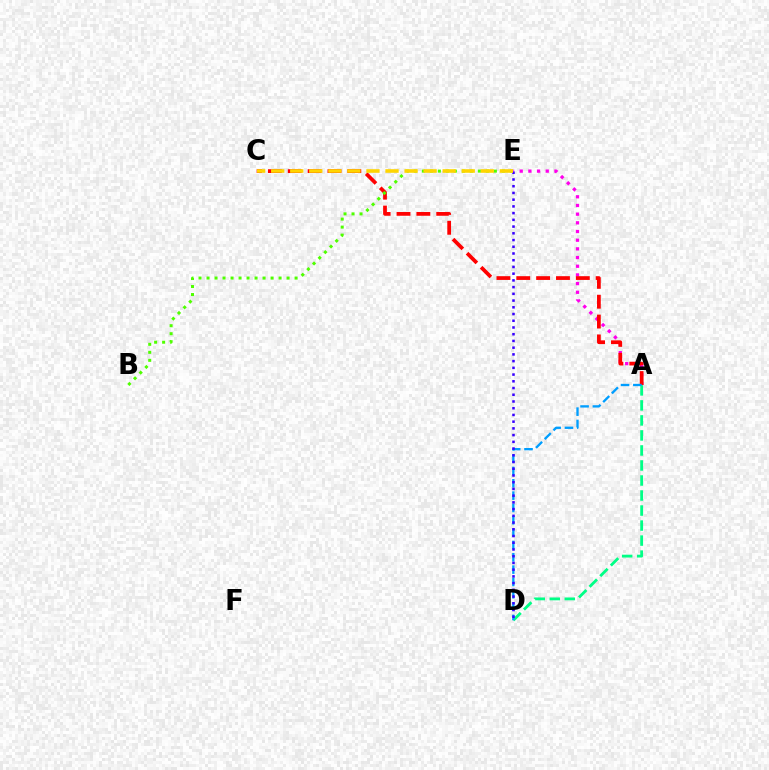{('A', 'E'): [{'color': '#ff00ed', 'line_style': 'dotted', 'thickness': 2.36}], ('A', 'D'): [{'color': '#00ff86', 'line_style': 'dashed', 'thickness': 2.04}, {'color': '#009eff', 'line_style': 'dashed', 'thickness': 1.67}], ('A', 'C'): [{'color': '#ff0000', 'line_style': 'dashed', 'thickness': 2.7}], ('B', 'E'): [{'color': '#4fff00', 'line_style': 'dotted', 'thickness': 2.17}], ('D', 'E'): [{'color': '#3700ff', 'line_style': 'dotted', 'thickness': 1.83}], ('C', 'E'): [{'color': '#ffd500', 'line_style': 'dashed', 'thickness': 2.59}]}